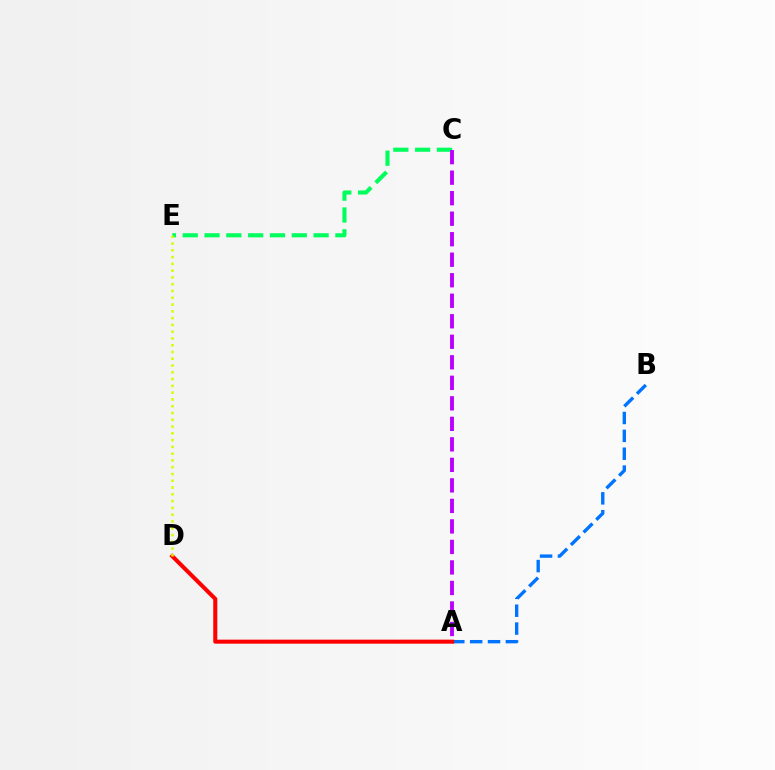{('C', 'E'): [{'color': '#00ff5c', 'line_style': 'dashed', 'thickness': 2.96}], ('A', 'B'): [{'color': '#0074ff', 'line_style': 'dashed', 'thickness': 2.43}], ('A', 'C'): [{'color': '#b900ff', 'line_style': 'dashed', 'thickness': 2.79}], ('A', 'D'): [{'color': '#ff0000', 'line_style': 'solid', 'thickness': 2.91}], ('D', 'E'): [{'color': '#d1ff00', 'line_style': 'dotted', 'thickness': 1.84}]}